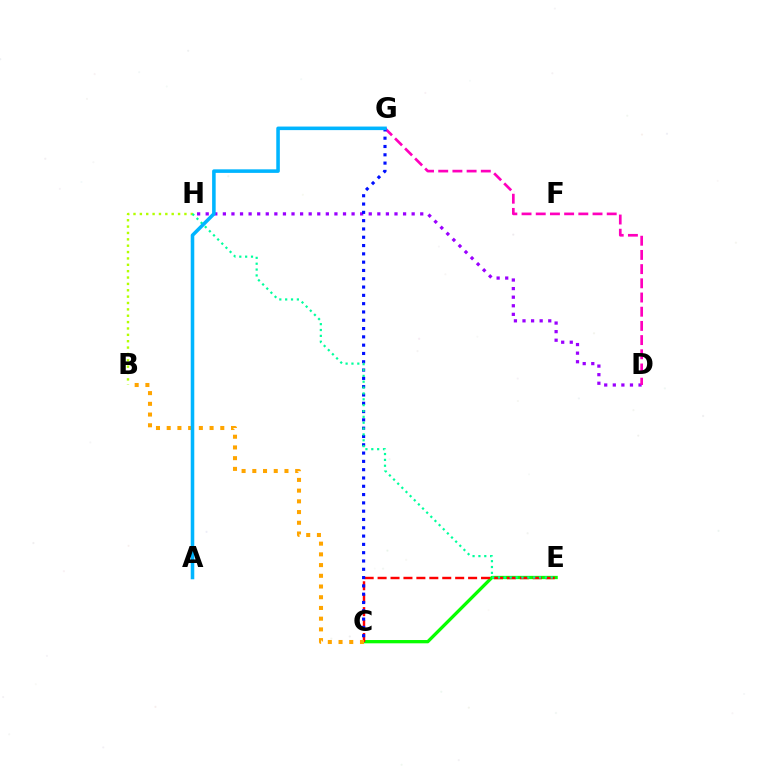{('D', 'H'): [{'color': '#9b00ff', 'line_style': 'dotted', 'thickness': 2.33}], ('C', 'E'): [{'color': '#08ff00', 'line_style': 'solid', 'thickness': 2.36}, {'color': '#ff0000', 'line_style': 'dashed', 'thickness': 1.76}], ('D', 'G'): [{'color': '#ff00bd', 'line_style': 'dashed', 'thickness': 1.93}], ('C', 'G'): [{'color': '#0010ff', 'line_style': 'dotted', 'thickness': 2.26}], ('B', 'C'): [{'color': '#ffa500', 'line_style': 'dotted', 'thickness': 2.91}], ('B', 'H'): [{'color': '#b3ff00', 'line_style': 'dotted', 'thickness': 1.73}], ('E', 'H'): [{'color': '#00ff9d', 'line_style': 'dotted', 'thickness': 1.59}], ('A', 'G'): [{'color': '#00b5ff', 'line_style': 'solid', 'thickness': 2.56}]}